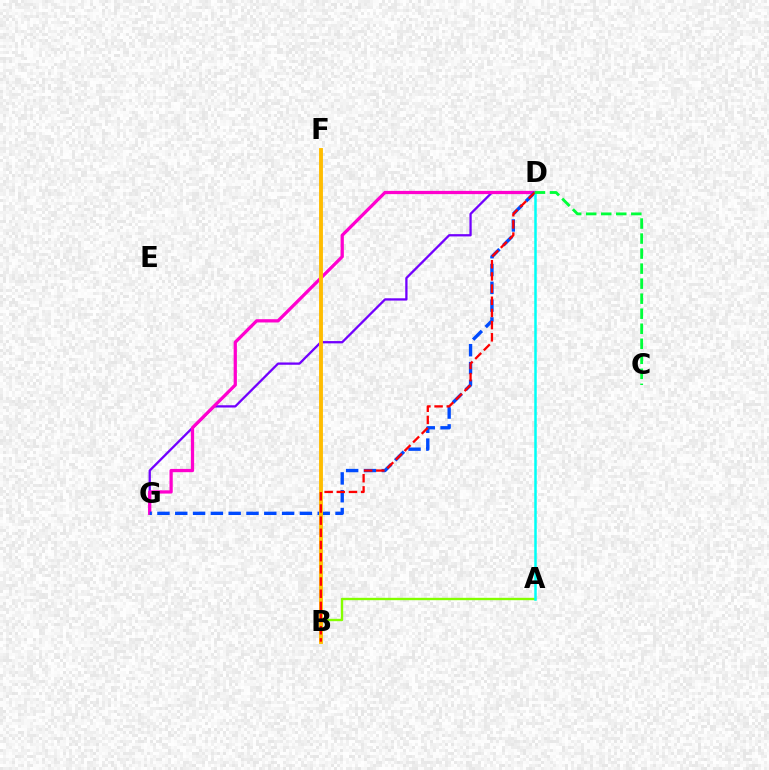{('D', 'G'): [{'color': '#7200ff', 'line_style': 'solid', 'thickness': 1.65}, {'color': '#ff00cf', 'line_style': 'solid', 'thickness': 2.34}, {'color': '#004bff', 'line_style': 'dashed', 'thickness': 2.42}], ('A', 'B'): [{'color': '#84ff00', 'line_style': 'solid', 'thickness': 1.7}], ('B', 'F'): [{'color': '#ffbd00', 'line_style': 'solid', 'thickness': 2.79}], ('A', 'D'): [{'color': '#00fff6', 'line_style': 'solid', 'thickness': 1.81}], ('B', 'D'): [{'color': '#ff0000', 'line_style': 'dashed', 'thickness': 1.65}], ('C', 'D'): [{'color': '#00ff39', 'line_style': 'dashed', 'thickness': 2.04}]}